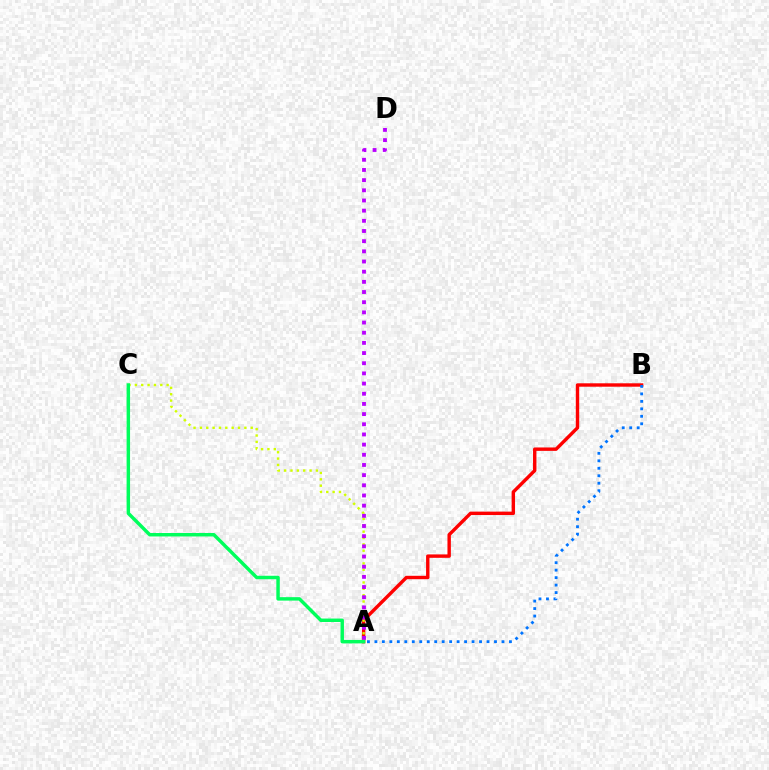{('A', 'B'): [{'color': '#ff0000', 'line_style': 'solid', 'thickness': 2.45}, {'color': '#0074ff', 'line_style': 'dotted', 'thickness': 2.03}], ('A', 'C'): [{'color': '#d1ff00', 'line_style': 'dotted', 'thickness': 1.73}, {'color': '#00ff5c', 'line_style': 'solid', 'thickness': 2.49}], ('A', 'D'): [{'color': '#b900ff', 'line_style': 'dotted', 'thickness': 2.76}]}